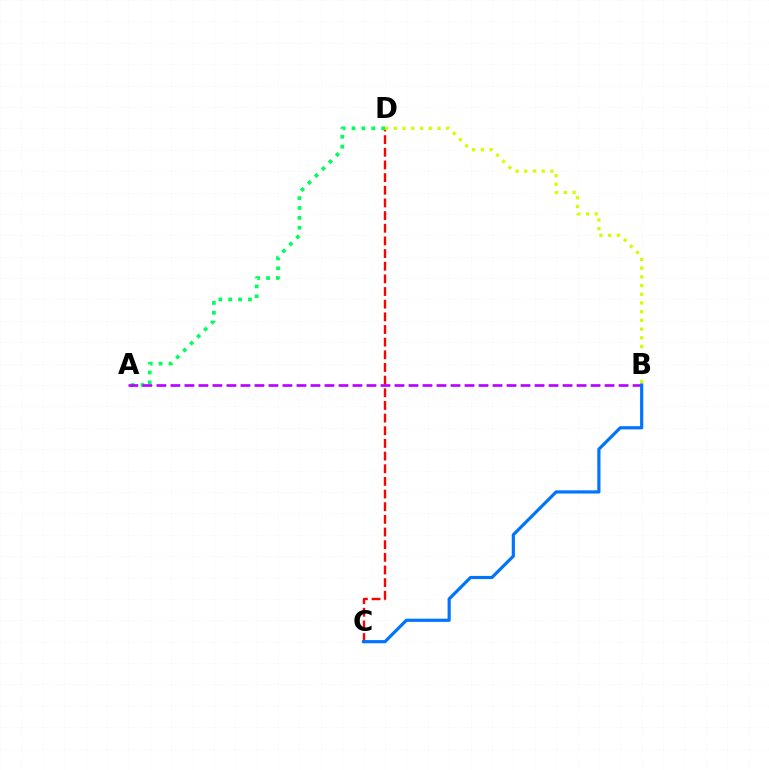{('C', 'D'): [{'color': '#ff0000', 'line_style': 'dashed', 'thickness': 1.72}], ('B', 'D'): [{'color': '#d1ff00', 'line_style': 'dotted', 'thickness': 2.37}], ('A', 'D'): [{'color': '#00ff5c', 'line_style': 'dotted', 'thickness': 2.68}], ('A', 'B'): [{'color': '#b900ff', 'line_style': 'dashed', 'thickness': 1.9}], ('B', 'C'): [{'color': '#0074ff', 'line_style': 'solid', 'thickness': 2.29}]}